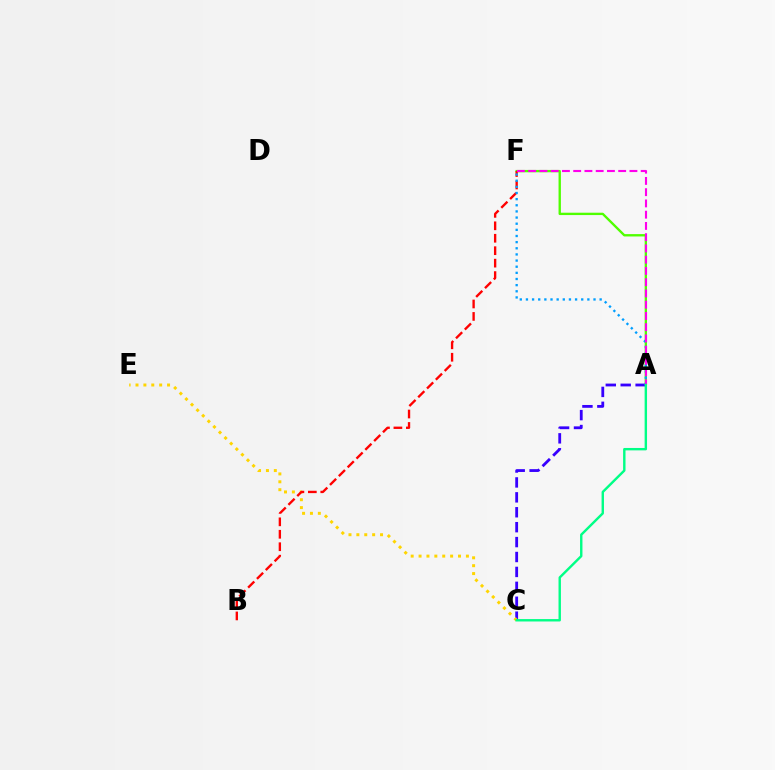{('A', 'F'): [{'color': '#4fff00', 'line_style': 'solid', 'thickness': 1.7}, {'color': '#009eff', 'line_style': 'dotted', 'thickness': 1.67}, {'color': '#ff00ed', 'line_style': 'dashed', 'thickness': 1.53}], ('A', 'C'): [{'color': '#3700ff', 'line_style': 'dashed', 'thickness': 2.03}, {'color': '#00ff86', 'line_style': 'solid', 'thickness': 1.73}], ('C', 'E'): [{'color': '#ffd500', 'line_style': 'dotted', 'thickness': 2.14}], ('B', 'F'): [{'color': '#ff0000', 'line_style': 'dashed', 'thickness': 1.69}]}